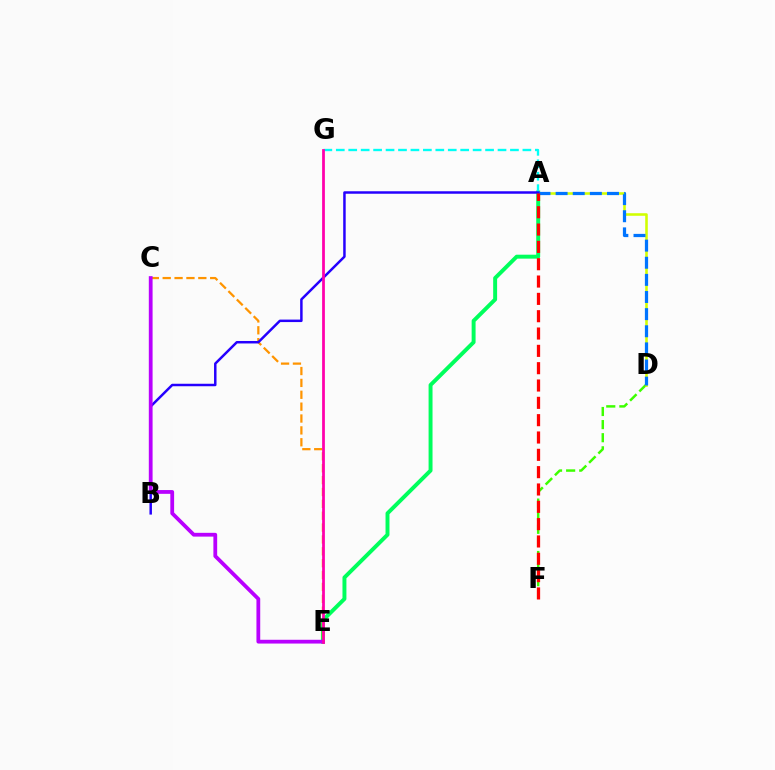{('A', 'E'): [{'color': '#00ff5c', 'line_style': 'solid', 'thickness': 2.84}], ('D', 'F'): [{'color': '#3dff00', 'line_style': 'dashed', 'thickness': 1.78}], ('A', 'G'): [{'color': '#00fff6', 'line_style': 'dashed', 'thickness': 1.69}], ('C', 'E'): [{'color': '#ff9400', 'line_style': 'dashed', 'thickness': 1.61}, {'color': '#b900ff', 'line_style': 'solid', 'thickness': 2.72}], ('A', 'D'): [{'color': '#d1ff00', 'line_style': 'solid', 'thickness': 1.85}, {'color': '#0074ff', 'line_style': 'dashed', 'thickness': 2.33}], ('A', 'B'): [{'color': '#2500ff', 'line_style': 'solid', 'thickness': 1.79}], ('E', 'G'): [{'color': '#ff00ac', 'line_style': 'solid', 'thickness': 1.99}], ('A', 'F'): [{'color': '#ff0000', 'line_style': 'dashed', 'thickness': 2.35}]}